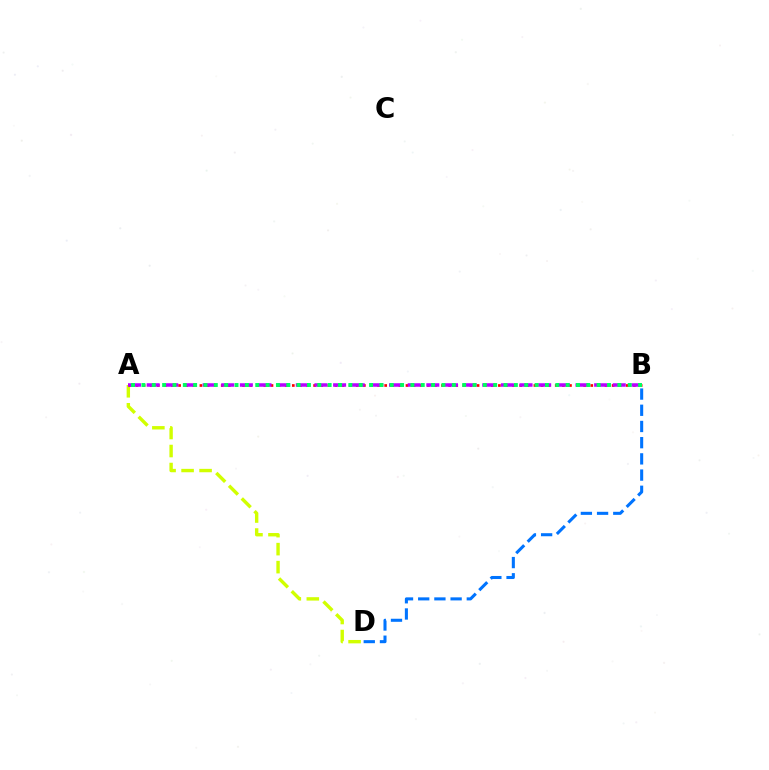{('B', 'D'): [{'color': '#0074ff', 'line_style': 'dashed', 'thickness': 2.2}], ('A', 'D'): [{'color': '#d1ff00', 'line_style': 'dashed', 'thickness': 2.45}], ('A', 'B'): [{'color': '#ff0000', 'line_style': 'dotted', 'thickness': 1.93}, {'color': '#b900ff', 'line_style': 'dashed', 'thickness': 2.53}, {'color': '#00ff5c', 'line_style': 'dotted', 'thickness': 2.81}]}